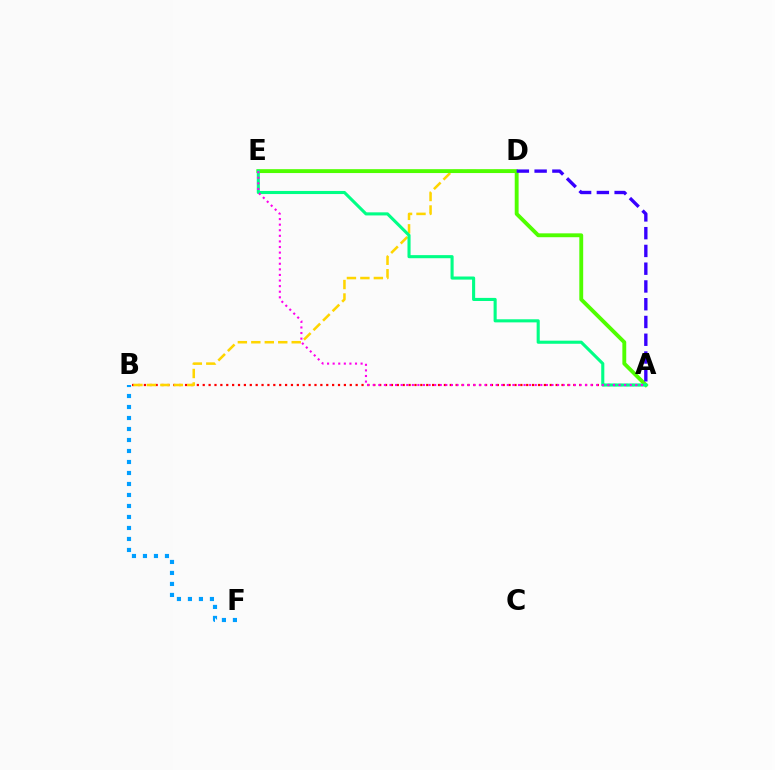{('A', 'B'): [{'color': '#ff0000', 'line_style': 'dotted', 'thickness': 1.6}], ('B', 'D'): [{'color': '#ffd500', 'line_style': 'dashed', 'thickness': 1.83}], ('A', 'E'): [{'color': '#4fff00', 'line_style': 'solid', 'thickness': 2.79}, {'color': '#00ff86', 'line_style': 'solid', 'thickness': 2.23}, {'color': '#ff00ed', 'line_style': 'dotted', 'thickness': 1.52}], ('B', 'F'): [{'color': '#009eff', 'line_style': 'dotted', 'thickness': 2.99}], ('A', 'D'): [{'color': '#3700ff', 'line_style': 'dashed', 'thickness': 2.41}]}